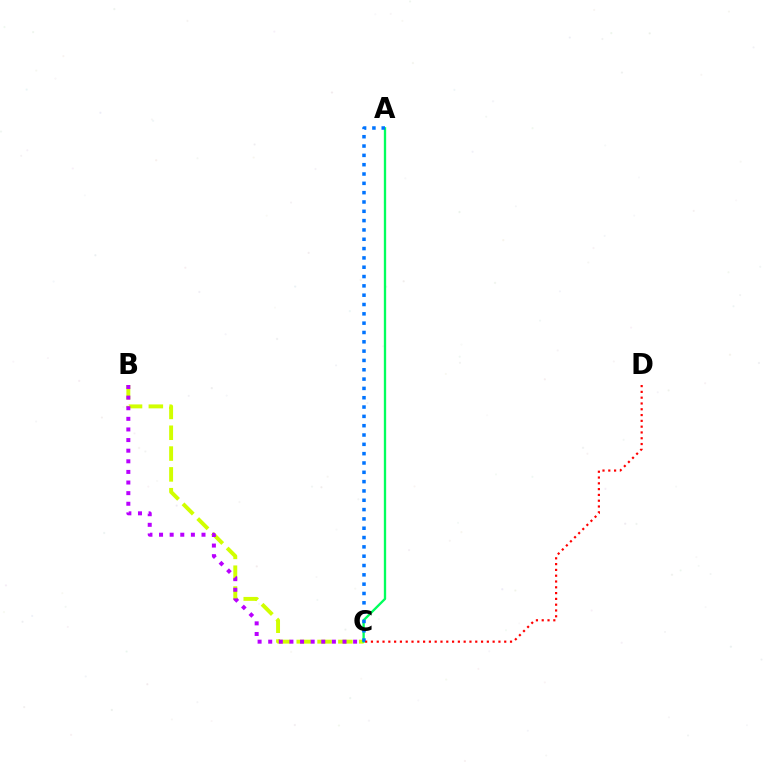{('B', 'C'): [{'color': '#d1ff00', 'line_style': 'dashed', 'thickness': 2.83}, {'color': '#b900ff', 'line_style': 'dotted', 'thickness': 2.88}], ('A', 'C'): [{'color': '#00ff5c', 'line_style': 'solid', 'thickness': 1.67}, {'color': '#0074ff', 'line_style': 'dotted', 'thickness': 2.53}], ('C', 'D'): [{'color': '#ff0000', 'line_style': 'dotted', 'thickness': 1.57}]}